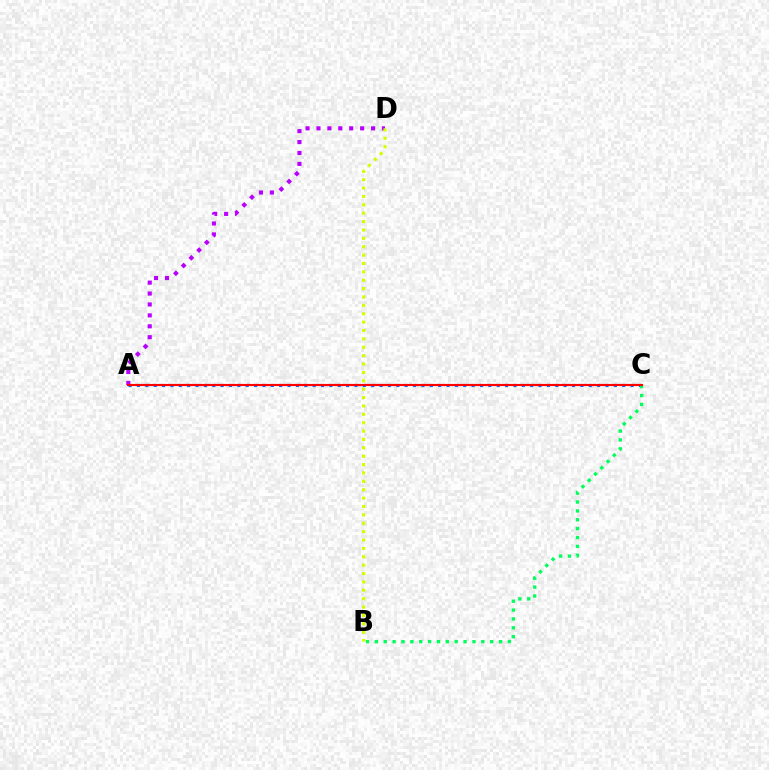{('A', 'D'): [{'color': '#b900ff', 'line_style': 'dotted', 'thickness': 2.97}], ('A', 'C'): [{'color': '#0074ff', 'line_style': 'dotted', 'thickness': 2.27}, {'color': '#ff0000', 'line_style': 'solid', 'thickness': 1.55}], ('B', 'C'): [{'color': '#00ff5c', 'line_style': 'dotted', 'thickness': 2.41}], ('B', 'D'): [{'color': '#d1ff00', 'line_style': 'dotted', 'thickness': 2.28}]}